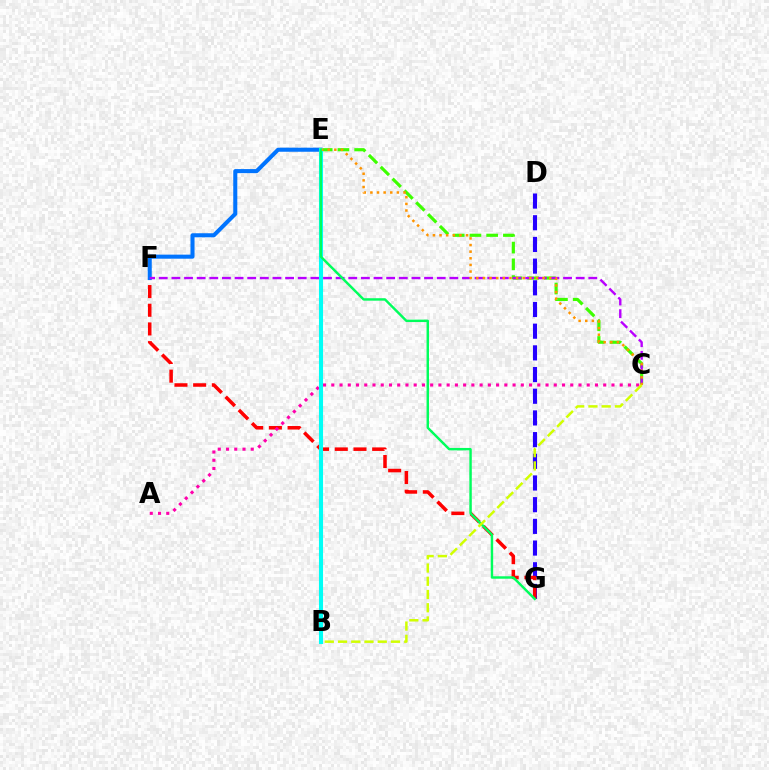{('C', 'E'): [{'color': '#3dff00', 'line_style': 'dashed', 'thickness': 2.27}, {'color': '#ff9400', 'line_style': 'dotted', 'thickness': 1.8}], ('D', 'G'): [{'color': '#2500ff', 'line_style': 'dashed', 'thickness': 2.95}], ('F', 'G'): [{'color': '#ff0000', 'line_style': 'dashed', 'thickness': 2.54}], ('A', 'C'): [{'color': '#ff00ac', 'line_style': 'dotted', 'thickness': 2.24}], ('E', 'F'): [{'color': '#0074ff', 'line_style': 'solid', 'thickness': 2.92}], ('C', 'F'): [{'color': '#b900ff', 'line_style': 'dashed', 'thickness': 1.72}], ('B', 'E'): [{'color': '#00fff6', 'line_style': 'solid', 'thickness': 2.93}], ('E', 'G'): [{'color': '#00ff5c', 'line_style': 'solid', 'thickness': 1.76}], ('B', 'C'): [{'color': '#d1ff00', 'line_style': 'dashed', 'thickness': 1.8}]}